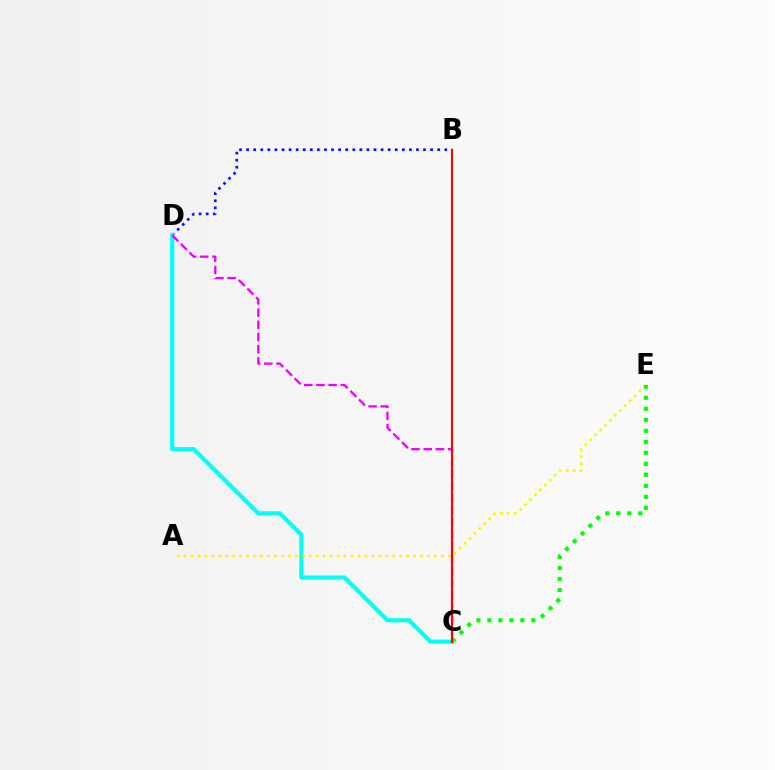{('B', 'D'): [{'color': '#0010ff', 'line_style': 'dotted', 'thickness': 1.92}], ('C', 'D'): [{'color': '#00fff6', 'line_style': 'solid', 'thickness': 2.99}, {'color': '#ee00ff', 'line_style': 'dashed', 'thickness': 1.66}], ('A', 'E'): [{'color': '#fcf500', 'line_style': 'dotted', 'thickness': 1.89}], ('C', 'E'): [{'color': '#08ff00', 'line_style': 'dotted', 'thickness': 2.99}], ('B', 'C'): [{'color': '#ff0000', 'line_style': 'solid', 'thickness': 1.53}]}